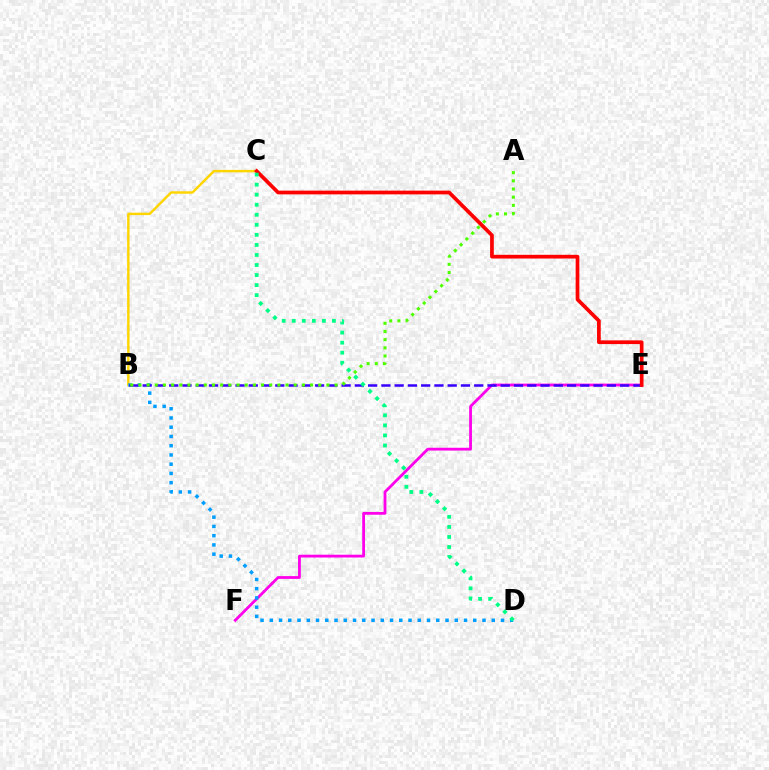{('E', 'F'): [{'color': '#ff00ed', 'line_style': 'solid', 'thickness': 2.02}], ('B', 'C'): [{'color': '#ffd500', 'line_style': 'solid', 'thickness': 1.74}], ('B', 'D'): [{'color': '#009eff', 'line_style': 'dotted', 'thickness': 2.51}], ('B', 'E'): [{'color': '#3700ff', 'line_style': 'dashed', 'thickness': 1.8}], ('A', 'B'): [{'color': '#4fff00', 'line_style': 'dotted', 'thickness': 2.22}], ('C', 'E'): [{'color': '#ff0000', 'line_style': 'solid', 'thickness': 2.68}], ('C', 'D'): [{'color': '#00ff86', 'line_style': 'dotted', 'thickness': 2.73}]}